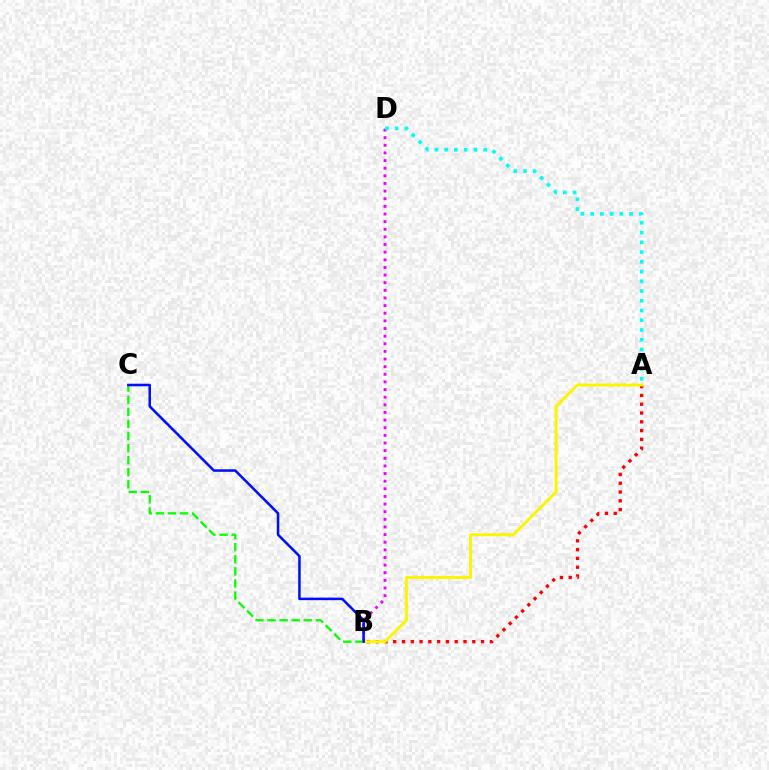{('B', 'C'): [{'color': '#08ff00', 'line_style': 'dashed', 'thickness': 1.64}, {'color': '#0010ff', 'line_style': 'solid', 'thickness': 1.83}], ('B', 'D'): [{'color': '#ee00ff', 'line_style': 'dotted', 'thickness': 2.07}], ('A', 'B'): [{'color': '#ff0000', 'line_style': 'dotted', 'thickness': 2.39}, {'color': '#fcf500', 'line_style': 'solid', 'thickness': 2.11}], ('A', 'D'): [{'color': '#00fff6', 'line_style': 'dotted', 'thickness': 2.65}]}